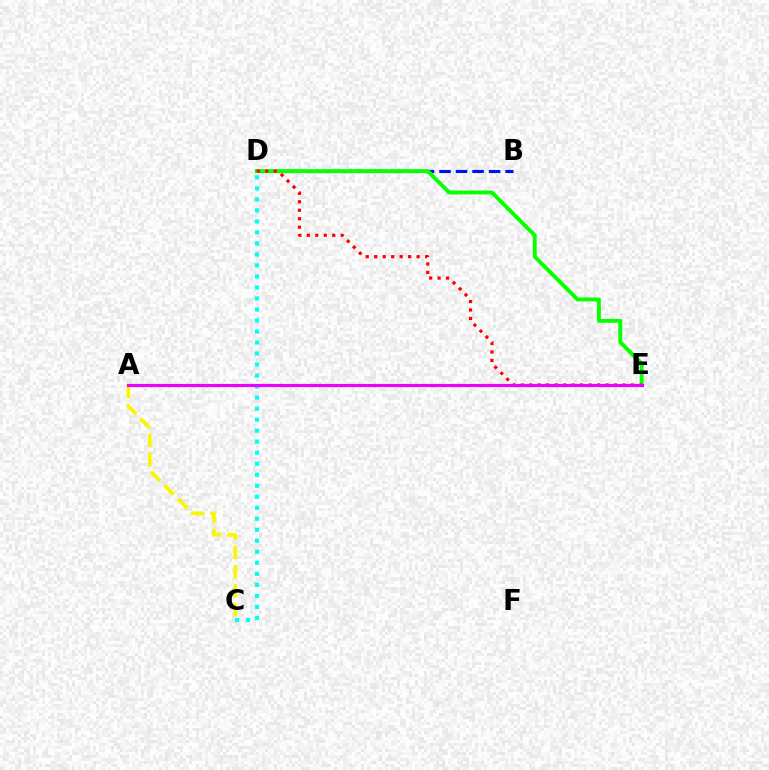{('B', 'D'): [{'color': '#0010ff', 'line_style': 'dashed', 'thickness': 2.24}], ('D', 'E'): [{'color': '#08ff00', 'line_style': 'solid', 'thickness': 2.81}, {'color': '#ff0000', 'line_style': 'dotted', 'thickness': 2.3}], ('C', 'D'): [{'color': '#00fff6', 'line_style': 'dotted', 'thickness': 2.99}], ('A', 'C'): [{'color': '#fcf500', 'line_style': 'dashed', 'thickness': 2.61}], ('A', 'E'): [{'color': '#ee00ff', 'line_style': 'solid', 'thickness': 2.27}]}